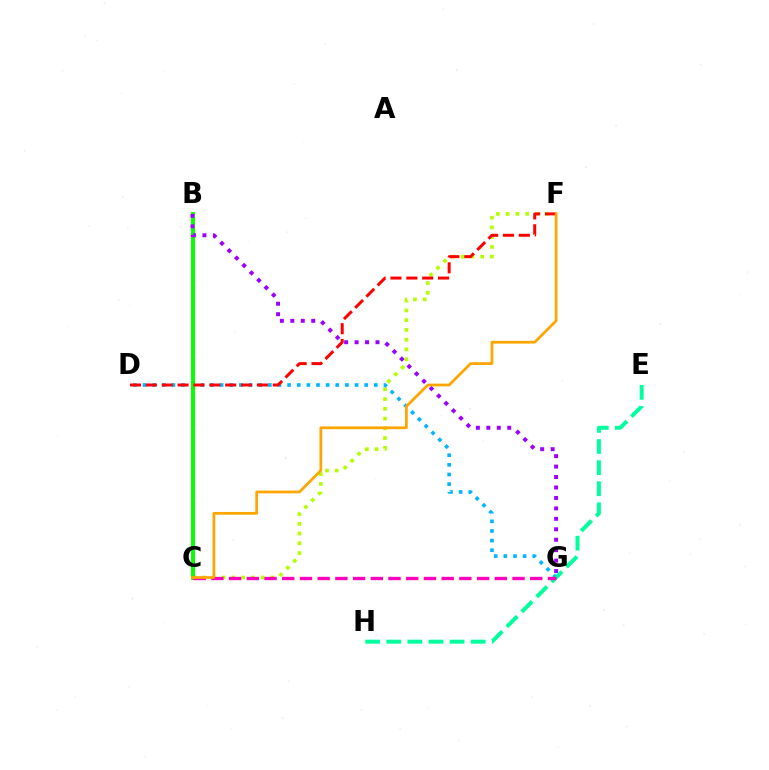{('C', 'F'): [{'color': '#b3ff00', 'line_style': 'dotted', 'thickness': 2.65}, {'color': '#ffa500', 'line_style': 'solid', 'thickness': 1.97}], ('B', 'C'): [{'color': '#0010ff', 'line_style': 'dotted', 'thickness': 1.96}, {'color': '#08ff00', 'line_style': 'solid', 'thickness': 2.83}], ('D', 'G'): [{'color': '#00b5ff', 'line_style': 'dotted', 'thickness': 2.62}], ('B', 'G'): [{'color': '#9b00ff', 'line_style': 'dotted', 'thickness': 2.84}], ('E', 'H'): [{'color': '#00ff9d', 'line_style': 'dashed', 'thickness': 2.87}], ('C', 'G'): [{'color': '#ff00bd', 'line_style': 'dashed', 'thickness': 2.41}], ('D', 'F'): [{'color': '#ff0000', 'line_style': 'dashed', 'thickness': 2.16}]}